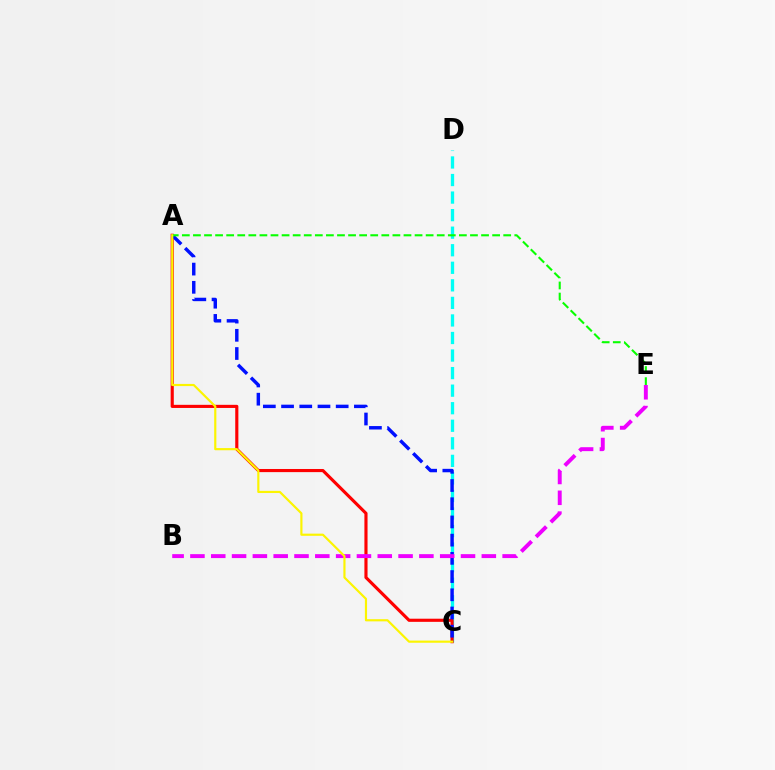{('C', 'D'): [{'color': '#00fff6', 'line_style': 'dashed', 'thickness': 2.38}], ('A', 'C'): [{'color': '#ff0000', 'line_style': 'solid', 'thickness': 2.25}, {'color': '#0010ff', 'line_style': 'dashed', 'thickness': 2.47}, {'color': '#fcf500', 'line_style': 'solid', 'thickness': 1.56}], ('A', 'E'): [{'color': '#08ff00', 'line_style': 'dashed', 'thickness': 1.51}], ('B', 'E'): [{'color': '#ee00ff', 'line_style': 'dashed', 'thickness': 2.83}]}